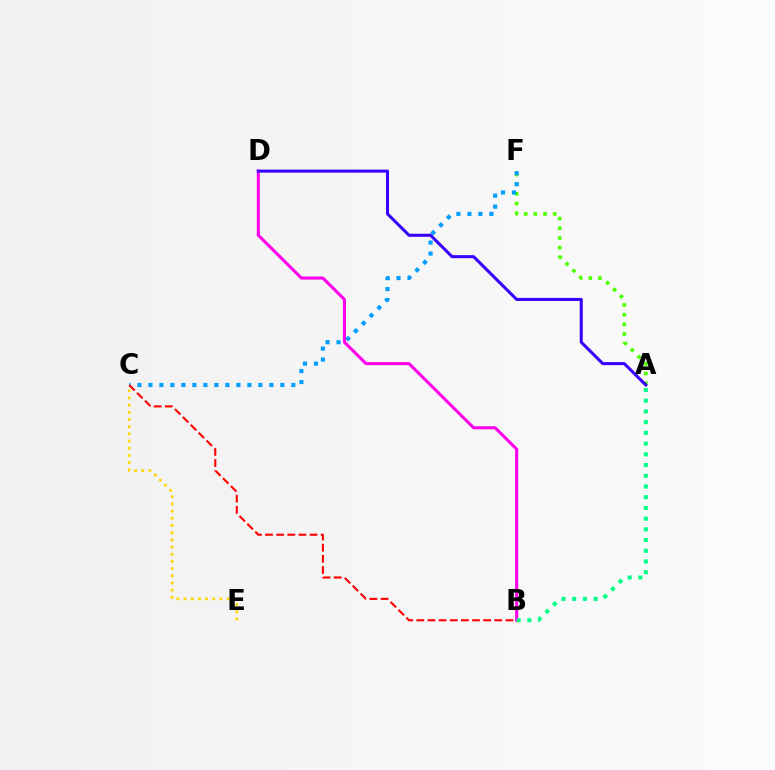{('A', 'F'): [{'color': '#4fff00', 'line_style': 'dotted', 'thickness': 2.63}], ('C', 'F'): [{'color': '#009eff', 'line_style': 'dotted', 'thickness': 2.99}], ('B', 'C'): [{'color': '#ff0000', 'line_style': 'dashed', 'thickness': 1.51}], ('B', 'D'): [{'color': '#ff00ed', 'line_style': 'solid', 'thickness': 2.2}], ('A', 'D'): [{'color': '#3700ff', 'line_style': 'solid', 'thickness': 2.19}], ('A', 'B'): [{'color': '#00ff86', 'line_style': 'dotted', 'thickness': 2.91}], ('C', 'E'): [{'color': '#ffd500', 'line_style': 'dotted', 'thickness': 1.95}]}